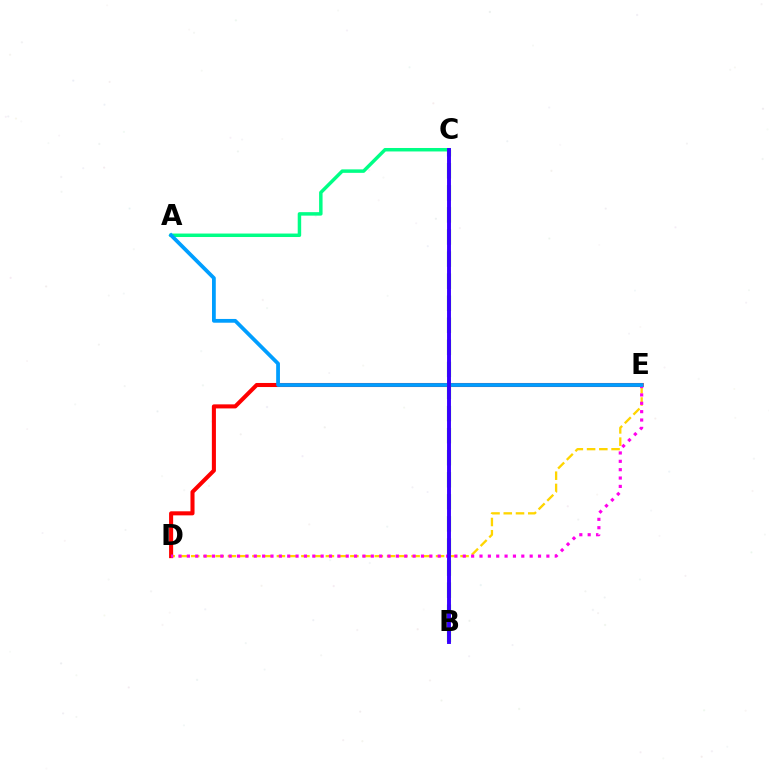{('D', 'E'): [{'color': '#ffd500', 'line_style': 'dashed', 'thickness': 1.66}, {'color': '#ff0000', 'line_style': 'solid', 'thickness': 2.92}, {'color': '#ff00ed', 'line_style': 'dotted', 'thickness': 2.27}], ('A', 'C'): [{'color': '#00ff86', 'line_style': 'solid', 'thickness': 2.5}], ('A', 'E'): [{'color': '#009eff', 'line_style': 'solid', 'thickness': 2.71}], ('B', 'C'): [{'color': '#4fff00', 'line_style': 'dashed', 'thickness': 3.0}, {'color': '#3700ff', 'line_style': 'solid', 'thickness': 2.81}]}